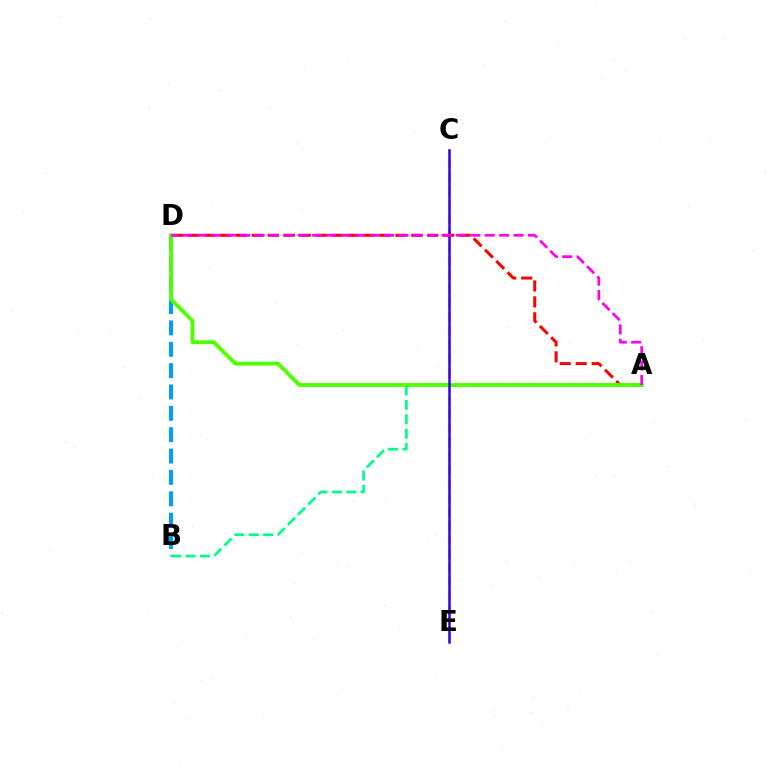{('C', 'E'): [{'color': '#ffd500', 'line_style': 'dashed', 'thickness': 1.89}, {'color': '#3700ff', 'line_style': 'solid', 'thickness': 1.81}], ('A', 'D'): [{'color': '#ff0000', 'line_style': 'dashed', 'thickness': 2.17}, {'color': '#4fff00', 'line_style': 'solid', 'thickness': 2.77}, {'color': '#ff00ed', 'line_style': 'dashed', 'thickness': 1.95}], ('A', 'B'): [{'color': '#00ff86', 'line_style': 'dashed', 'thickness': 1.96}], ('B', 'D'): [{'color': '#009eff', 'line_style': 'dashed', 'thickness': 2.9}]}